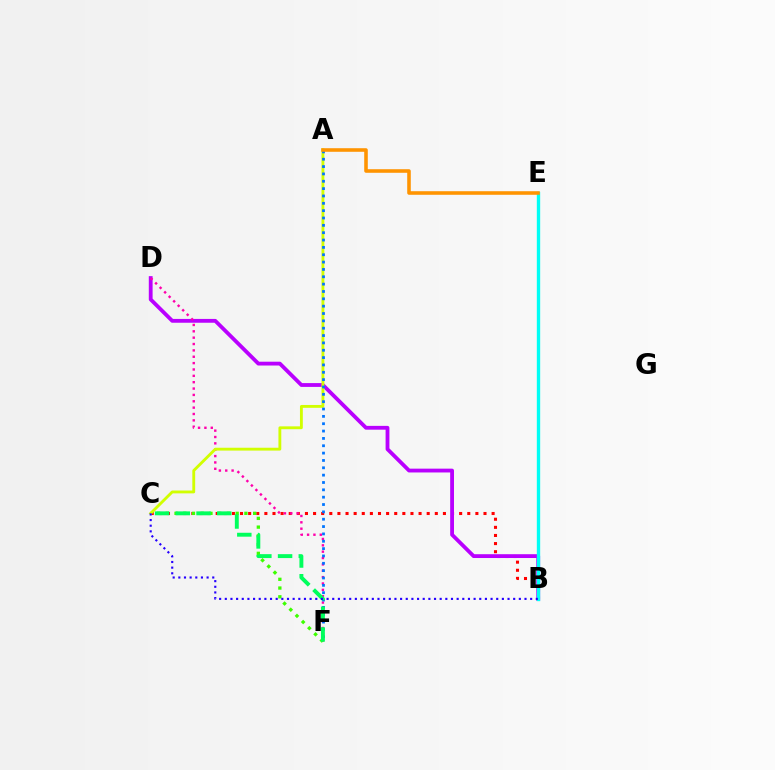{('B', 'C'): [{'color': '#ff0000', 'line_style': 'dotted', 'thickness': 2.21}, {'color': '#2500ff', 'line_style': 'dotted', 'thickness': 1.54}], ('B', 'D'): [{'color': '#b900ff', 'line_style': 'solid', 'thickness': 2.75}], ('D', 'F'): [{'color': '#ff00ac', 'line_style': 'dotted', 'thickness': 1.73}], ('C', 'F'): [{'color': '#3dff00', 'line_style': 'dotted', 'thickness': 2.37}, {'color': '#00ff5c', 'line_style': 'dashed', 'thickness': 2.81}], ('A', 'C'): [{'color': '#d1ff00', 'line_style': 'solid', 'thickness': 2.05}], ('A', 'F'): [{'color': '#0074ff', 'line_style': 'dotted', 'thickness': 2.0}], ('B', 'E'): [{'color': '#00fff6', 'line_style': 'solid', 'thickness': 2.42}], ('A', 'E'): [{'color': '#ff9400', 'line_style': 'solid', 'thickness': 2.57}]}